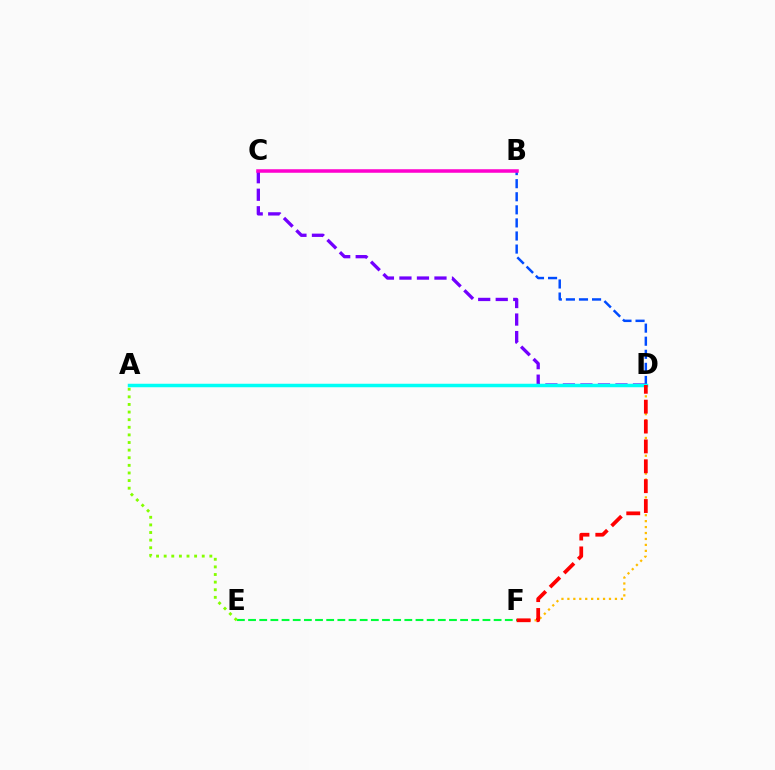{('D', 'F'): [{'color': '#ffbd00', 'line_style': 'dotted', 'thickness': 1.61}, {'color': '#ff0000', 'line_style': 'dashed', 'thickness': 2.7}], ('E', 'F'): [{'color': '#00ff39', 'line_style': 'dashed', 'thickness': 1.52}], ('B', 'D'): [{'color': '#004bff', 'line_style': 'dashed', 'thickness': 1.78}], ('A', 'E'): [{'color': '#84ff00', 'line_style': 'dotted', 'thickness': 2.07}], ('C', 'D'): [{'color': '#7200ff', 'line_style': 'dashed', 'thickness': 2.38}], ('A', 'D'): [{'color': '#00fff6', 'line_style': 'solid', 'thickness': 2.51}], ('B', 'C'): [{'color': '#ff00cf', 'line_style': 'solid', 'thickness': 2.54}]}